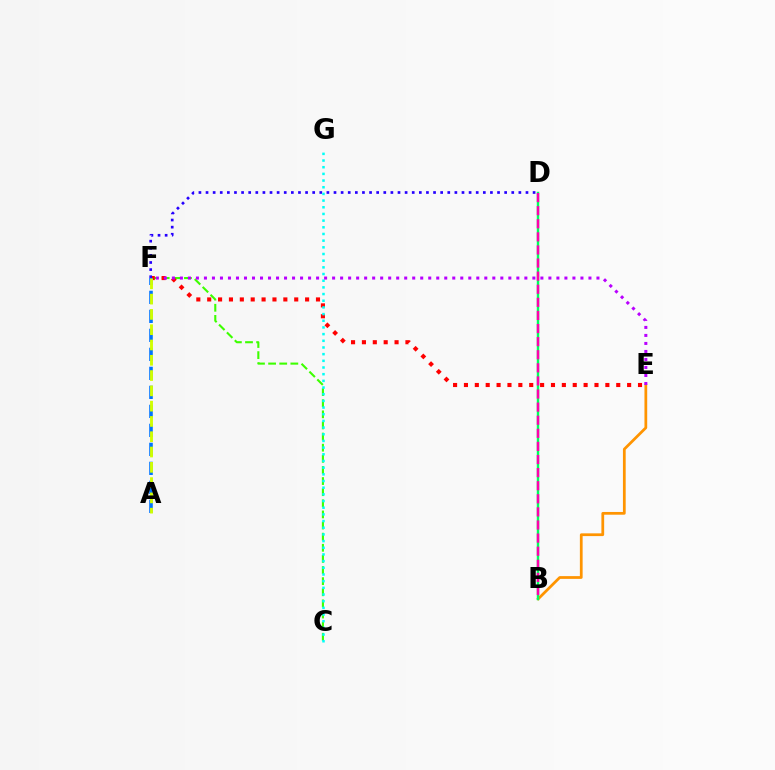{('B', 'E'): [{'color': '#ff9400', 'line_style': 'solid', 'thickness': 1.98}], ('C', 'F'): [{'color': '#3dff00', 'line_style': 'dashed', 'thickness': 1.51}], ('E', 'F'): [{'color': '#ff0000', 'line_style': 'dotted', 'thickness': 2.96}, {'color': '#b900ff', 'line_style': 'dotted', 'thickness': 2.18}], ('D', 'F'): [{'color': '#2500ff', 'line_style': 'dotted', 'thickness': 1.93}], ('B', 'D'): [{'color': '#00ff5c', 'line_style': 'solid', 'thickness': 1.76}, {'color': '#ff00ac', 'line_style': 'dashed', 'thickness': 1.78}], ('C', 'G'): [{'color': '#00fff6', 'line_style': 'dotted', 'thickness': 1.81}], ('A', 'F'): [{'color': '#0074ff', 'line_style': 'dashed', 'thickness': 2.58}, {'color': '#d1ff00', 'line_style': 'dashed', 'thickness': 2.08}]}